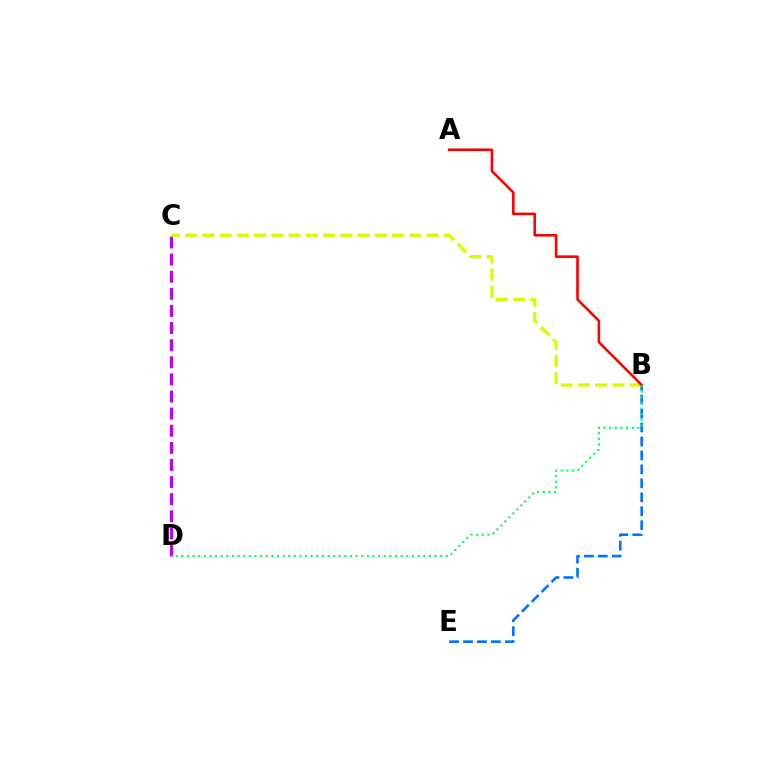{('C', 'D'): [{'color': '#b900ff', 'line_style': 'dashed', 'thickness': 2.32}], ('B', 'C'): [{'color': '#d1ff00', 'line_style': 'dashed', 'thickness': 2.34}], ('A', 'B'): [{'color': '#ff0000', 'line_style': 'solid', 'thickness': 1.87}], ('B', 'E'): [{'color': '#0074ff', 'line_style': 'dashed', 'thickness': 1.9}], ('B', 'D'): [{'color': '#00ff5c', 'line_style': 'dotted', 'thickness': 1.53}]}